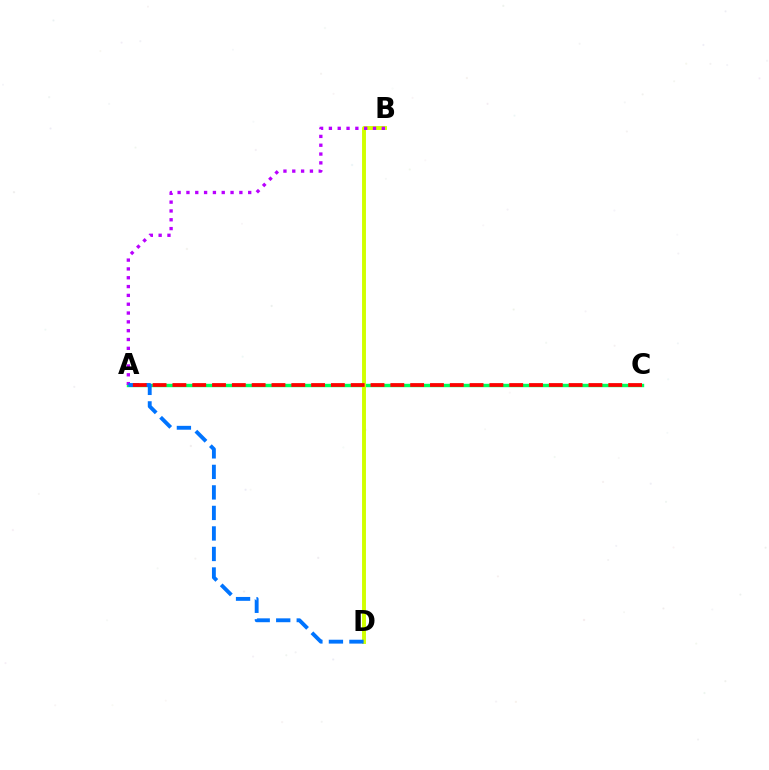{('A', 'C'): [{'color': '#00ff5c', 'line_style': 'solid', 'thickness': 2.45}, {'color': '#ff0000', 'line_style': 'dashed', 'thickness': 2.69}], ('B', 'D'): [{'color': '#d1ff00', 'line_style': 'solid', 'thickness': 2.82}], ('A', 'B'): [{'color': '#b900ff', 'line_style': 'dotted', 'thickness': 2.4}], ('A', 'D'): [{'color': '#0074ff', 'line_style': 'dashed', 'thickness': 2.79}]}